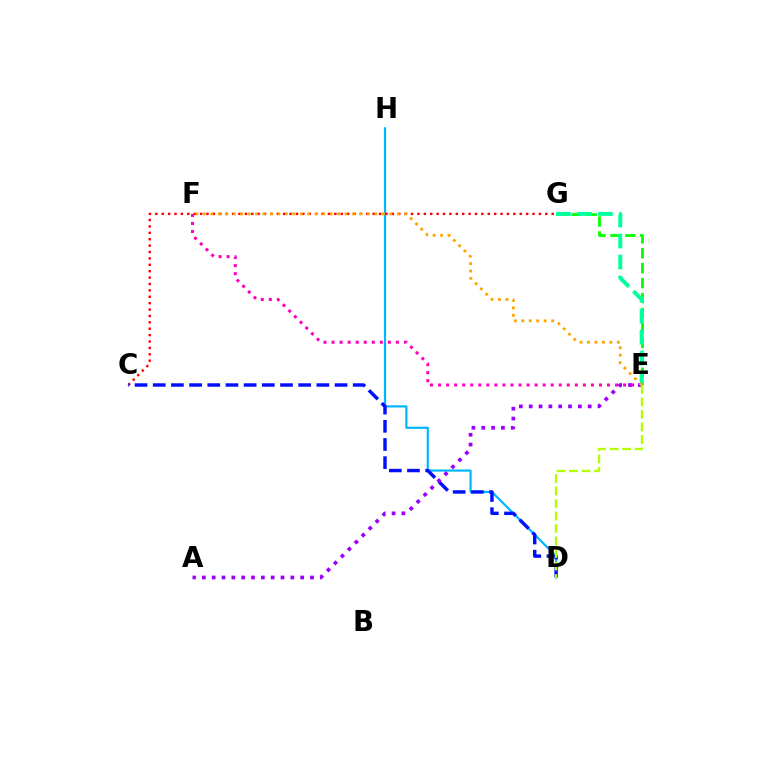{('E', 'F'): [{'color': '#ff00bd', 'line_style': 'dotted', 'thickness': 2.19}, {'color': '#ffa500', 'line_style': 'dotted', 'thickness': 2.03}], ('D', 'H'): [{'color': '#00b5ff', 'line_style': 'solid', 'thickness': 1.57}], ('C', 'G'): [{'color': '#ff0000', 'line_style': 'dotted', 'thickness': 1.74}], ('E', 'G'): [{'color': '#08ff00', 'line_style': 'dashed', 'thickness': 2.03}, {'color': '#00ff9d', 'line_style': 'dashed', 'thickness': 2.85}], ('C', 'D'): [{'color': '#0010ff', 'line_style': 'dashed', 'thickness': 2.47}], ('A', 'E'): [{'color': '#9b00ff', 'line_style': 'dotted', 'thickness': 2.67}], ('D', 'E'): [{'color': '#b3ff00', 'line_style': 'dashed', 'thickness': 1.7}]}